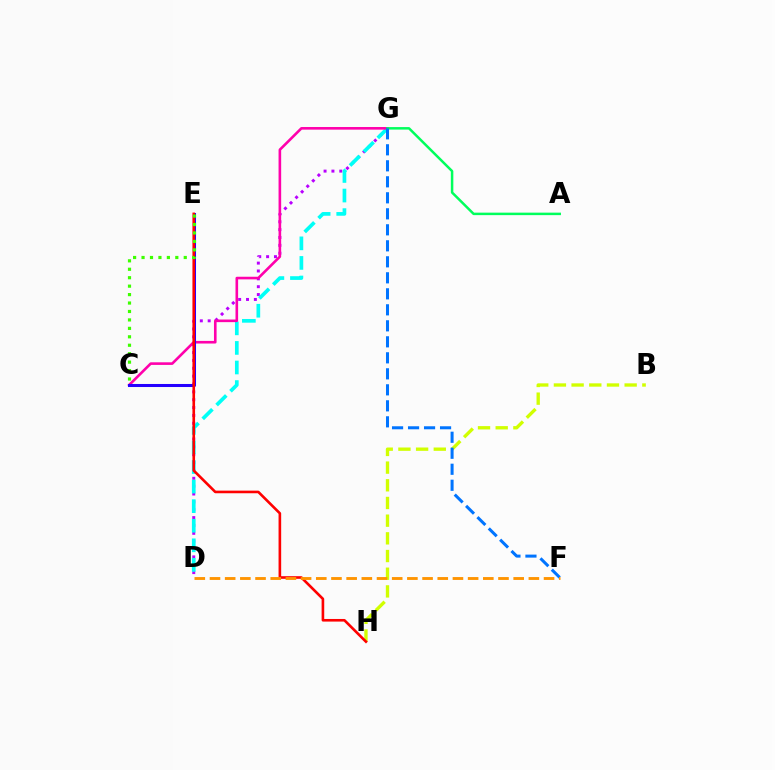{('D', 'G'): [{'color': '#b900ff', 'line_style': 'dotted', 'thickness': 2.14}, {'color': '#00fff6', 'line_style': 'dashed', 'thickness': 2.66}], ('C', 'G'): [{'color': '#ff00ac', 'line_style': 'solid', 'thickness': 1.88}], ('B', 'H'): [{'color': '#d1ff00', 'line_style': 'dashed', 'thickness': 2.4}], ('C', 'E'): [{'color': '#2500ff', 'line_style': 'solid', 'thickness': 2.19}, {'color': '#3dff00', 'line_style': 'dotted', 'thickness': 2.29}], ('A', 'G'): [{'color': '#00ff5c', 'line_style': 'solid', 'thickness': 1.8}], ('E', 'H'): [{'color': '#ff0000', 'line_style': 'solid', 'thickness': 1.89}], ('F', 'G'): [{'color': '#0074ff', 'line_style': 'dashed', 'thickness': 2.17}], ('D', 'F'): [{'color': '#ff9400', 'line_style': 'dashed', 'thickness': 2.06}]}